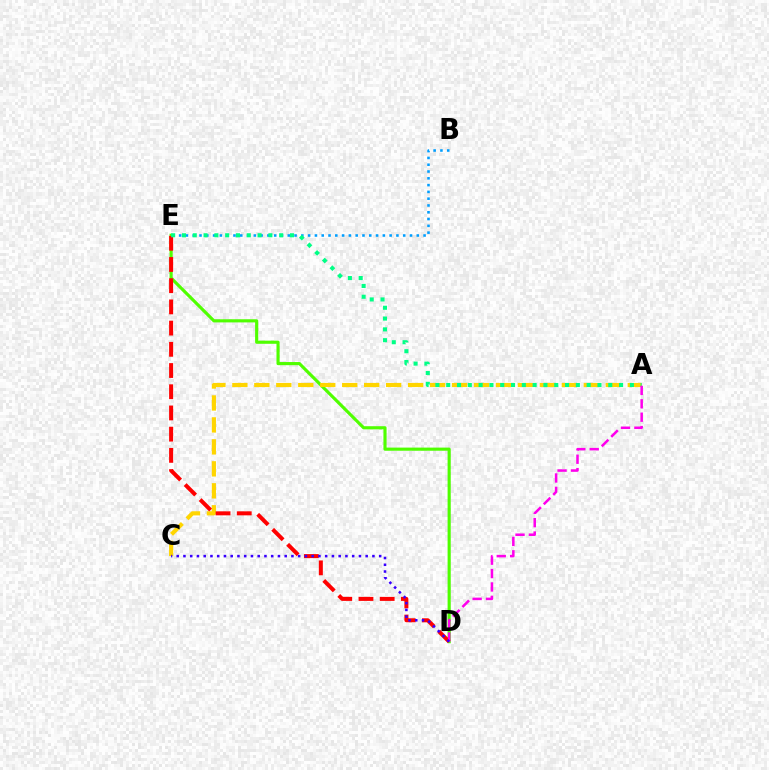{('D', 'E'): [{'color': '#4fff00', 'line_style': 'solid', 'thickness': 2.26}, {'color': '#ff0000', 'line_style': 'dashed', 'thickness': 2.88}], ('A', 'C'): [{'color': '#ffd500', 'line_style': 'dashed', 'thickness': 2.98}], ('B', 'E'): [{'color': '#009eff', 'line_style': 'dotted', 'thickness': 1.84}], ('A', 'E'): [{'color': '#00ff86', 'line_style': 'dotted', 'thickness': 2.94}], ('A', 'D'): [{'color': '#ff00ed', 'line_style': 'dashed', 'thickness': 1.82}], ('C', 'D'): [{'color': '#3700ff', 'line_style': 'dotted', 'thickness': 1.83}]}